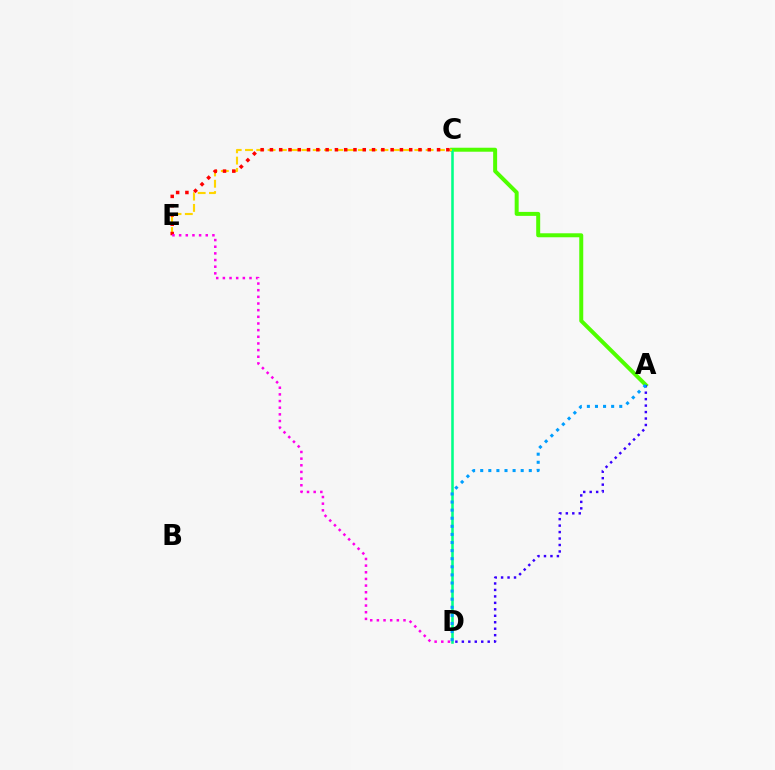{('A', 'C'): [{'color': '#4fff00', 'line_style': 'solid', 'thickness': 2.87}], ('A', 'D'): [{'color': '#3700ff', 'line_style': 'dotted', 'thickness': 1.76}, {'color': '#009eff', 'line_style': 'dotted', 'thickness': 2.2}], ('C', 'D'): [{'color': '#00ff86', 'line_style': 'solid', 'thickness': 1.85}], ('C', 'E'): [{'color': '#ffd500', 'line_style': 'dashed', 'thickness': 1.53}, {'color': '#ff0000', 'line_style': 'dotted', 'thickness': 2.52}], ('D', 'E'): [{'color': '#ff00ed', 'line_style': 'dotted', 'thickness': 1.81}]}